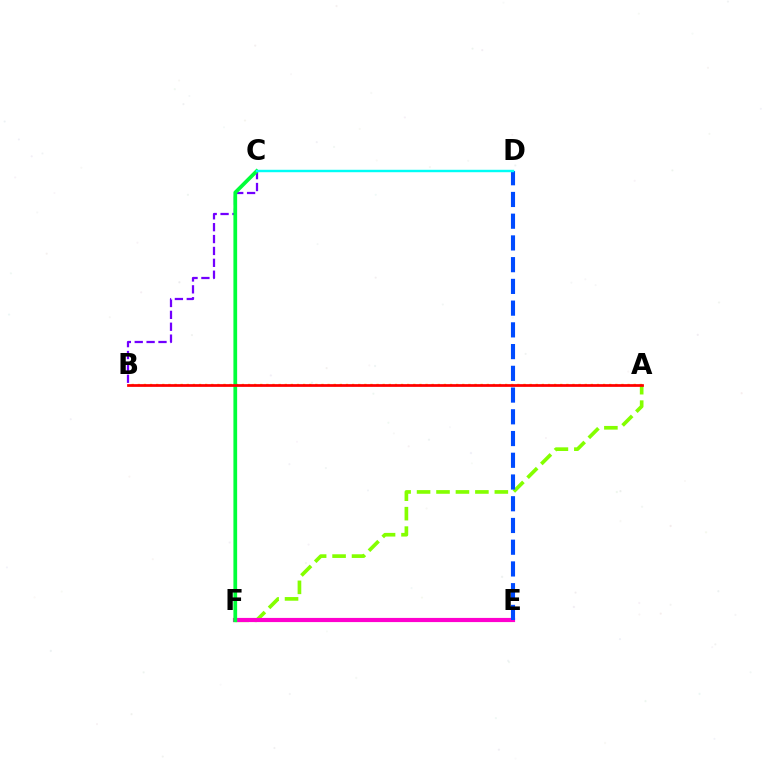{('A', 'F'): [{'color': '#84ff00', 'line_style': 'dashed', 'thickness': 2.64}], ('E', 'F'): [{'color': '#ff00cf', 'line_style': 'solid', 'thickness': 3.0}], ('B', 'C'): [{'color': '#7200ff', 'line_style': 'dashed', 'thickness': 1.61}], ('A', 'B'): [{'color': '#ffbd00', 'line_style': 'dotted', 'thickness': 1.66}, {'color': '#ff0000', 'line_style': 'solid', 'thickness': 1.97}], ('D', 'E'): [{'color': '#004bff', 'line_style': 'dashed', 'thickness': 2.95}], ('C', 'F'): [{'color': '#00ff39', 'line_style': 'solid', 'thickness': 2.69}], ('C', 'D'): [{'color': '#00fff6', 'line_style': 'solid', 'thickness': 1.75}]}